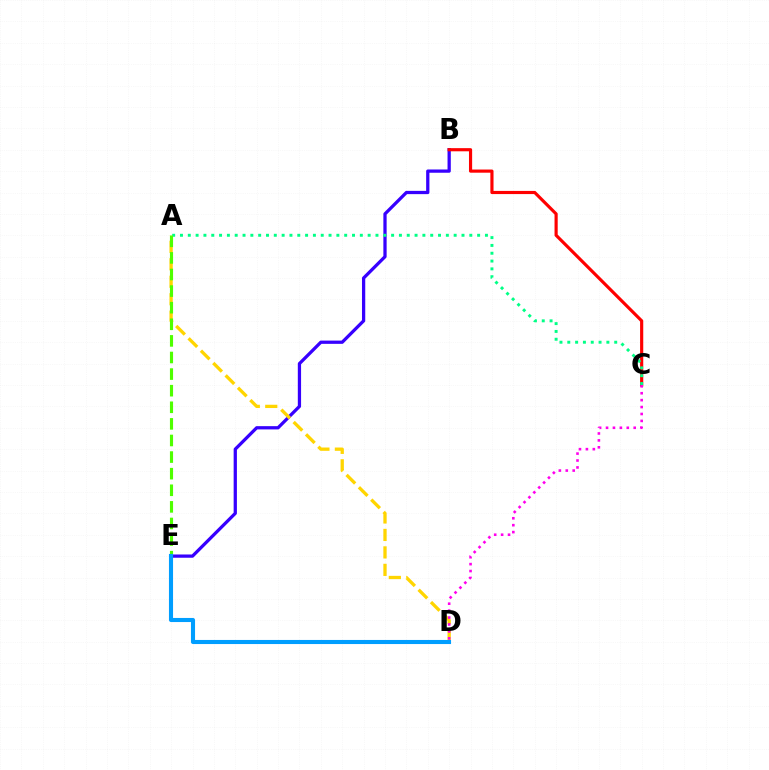{('B', 'E'): [{'color': '#3700ff', 'line_style': 'solid', 'thickness': 2.35}], ('B', 'C'): [{'color': '#ff0000', 'line_style': 'solid', 'thickness': 2.27}], ('A', 'D'): [{'color': '#ffd500', 'line_style': 'dashed', 'thickness': 2.37}], ('C', 'D'): [{'color': '#ff00ed', 'line_style': 'dotted', 'thickness': 1.88}], ('A', 'C'): [{'color': '#00ff86', 'line_style': 'dotted', 'thickness': 2.12}], ('A', 'E'): [{'color': '#4fff00', 'line_style': 'dashed', 'thickness': 2.25}], ('D', 'E'): [{'color': '#009eff', 'line_style': 'solid', 'thickness': 2.95}]}